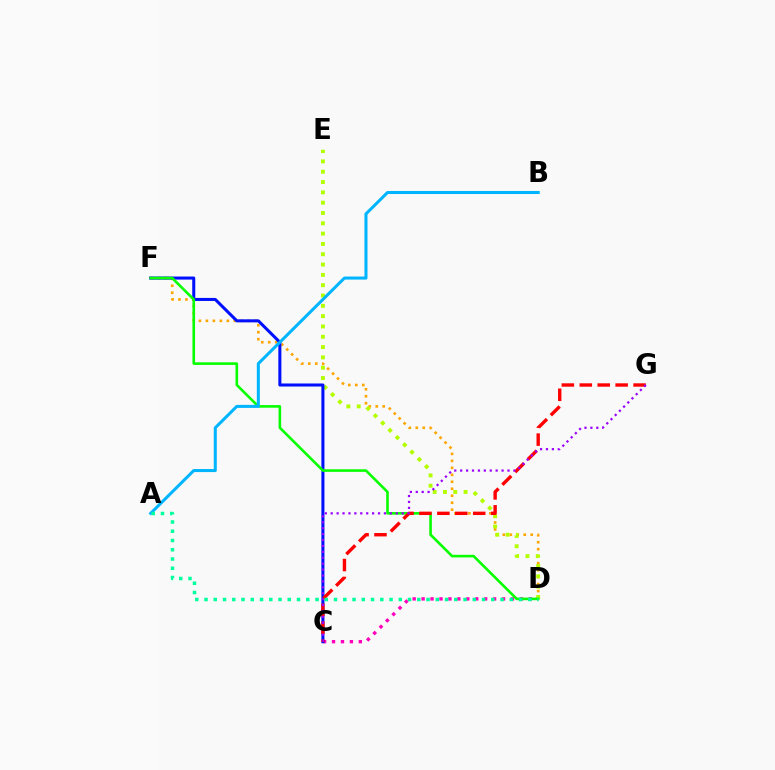{('C', 'D'): [{'color': '#ff00bd', 'line_style': 'dotted', 'thickness': 2.43}], ('D', 'F'): [{'color': '#ffa500', 'line_style': 'dotted', 'thickness': 1.9}, {'color': '#08ff00', 'line_style': 'solid', 'thickness': 1.88}], ('D', 'E'): [{'color': '#b3ff00', 'line_style': 'dotted', 'thickness': 2.8}], ('C', 'F'): [{'color': '#0010ff', 'line_style': 'solid', 'thickness': 2.19}], ('A', 'B'): [{'color': '#00b5ff', 'line_style': 'solid', 'thickness': 2.19}], ('C', 'G'): [{'color': '#ff0000', 'line_style': 'dashed', 'thickness': 2.44}, {'color': '#9b00ff', 'line_style': 'dotted', 'thickness': 1.61}], ('A', 'D'): [{'color': '#00ff9d', 'line_style': 'dotted', 'thickness': 2.51}]}